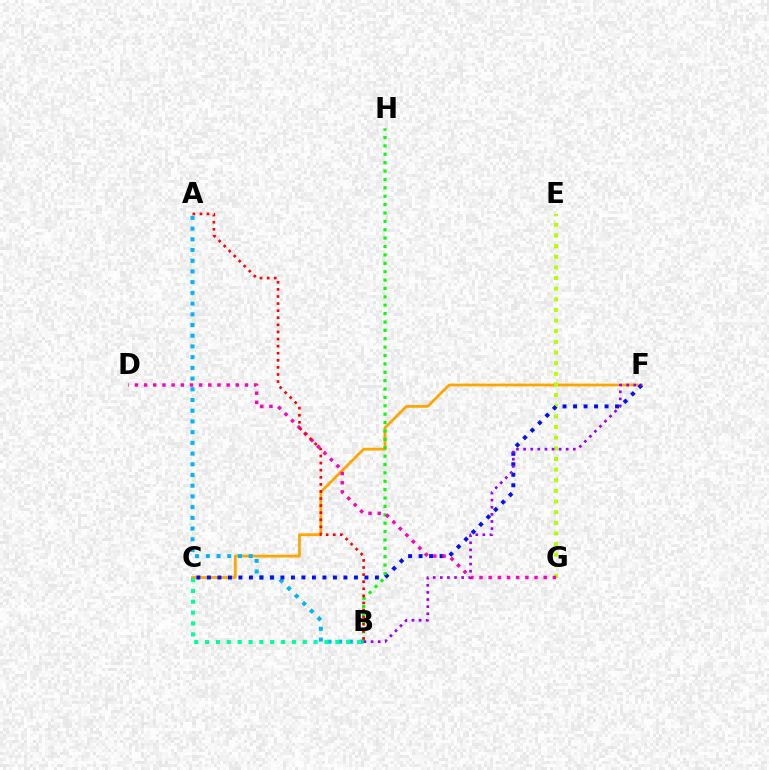{('C', 'F'): [{'color': '#ffa500', 'line_style': 'solid', 'thickness': 1.98}, {'color': '#0010ff', 'line_style': 'dotted', 'thickness': 2.85}], ('E', 'G'): [{'color': '#b3ff00', 'line_style': 'dotted', 'thickness': 2.89}], ('A', 'B'): [{'color': '#00b5ff', 'line_style': 'dotted', 'thickness': 2.91}, {'color': '#ff0000', 'line_style': 'dotted', 'thickness': 1.93}], ('B', 'C'): [{'color': '#00ff9d', 'line_style': 'dotted', 'thickness': 2.95}], ('B', 'H'): [{'color': '#08ff00', 'line_style': 'dotted', 'thickness': 2.28}], ('D', 'G'): [{'color': '#ff00bd', 'line_style': 'dotted', 'thickness': 2.49}], ('B', 'F'): [{'color': '#9b00ff', 'line_style': 'dotted', 'thickness': 1.93}]}